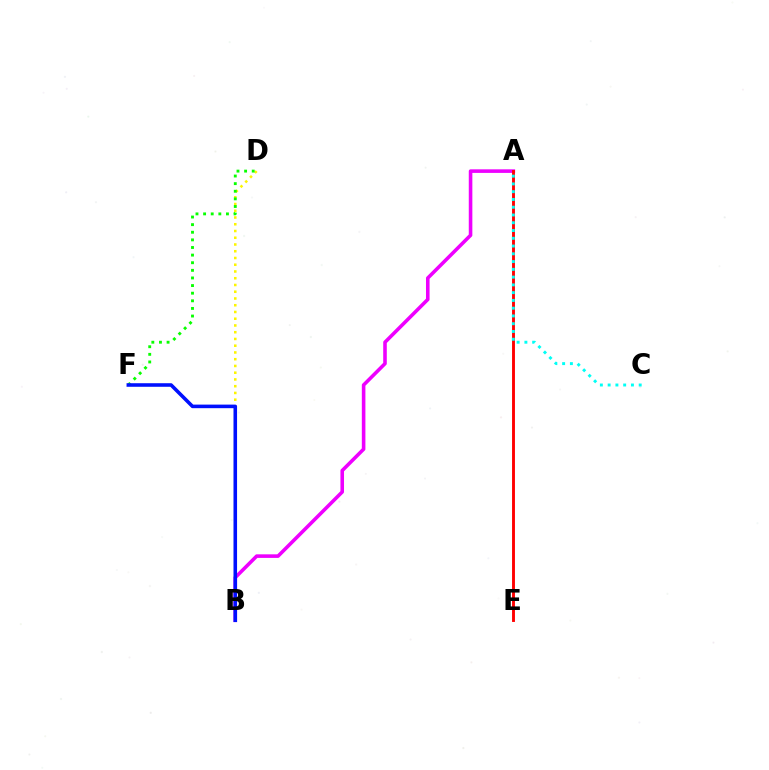{('B', 'D'): [{'color': '#fcf500', 'line_style': 'dotted', 'thickness': 1.83}], ('D', 'F'): [{'color': '#08ff00', 'line_style': 'dotted', 'thickness': 2.07}], ('A', 'B'): [{'color': '#ee00ff', 'line_style': 'solid', 'thickness': 2.58}], ('A', 'E'): [{'color': '#ff0000', 'line_style': 'solid', 'thickness': 2.08}], ('B', 'F'): [{'color': '#0010ff', 'line_style': 'solid', 'thickness': 2.57}], ('A', 'C'): [{'color': '#00fff6', 'line_style': 'dotted', 'thickness': 2.11}]}